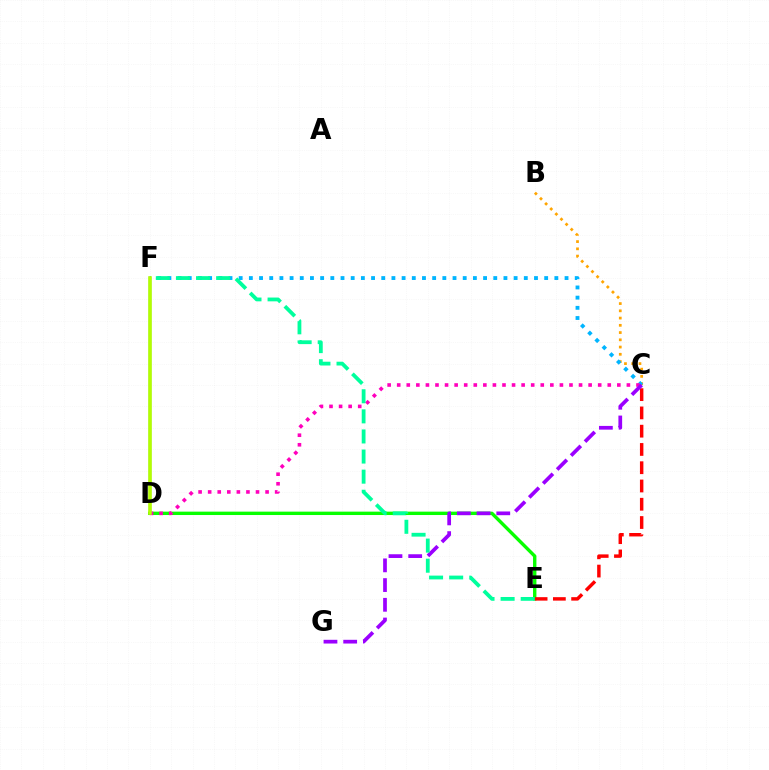{('B', 'C'): [{'color': '#ffa500', 'line_style': 'dotted', 'thickness': 1.97}], ('D', 'E'): [{'color': '#08ff00', 'line_style': 'solid', 'thickness': 2.44}], ('C', 'E'): [{'color': '#ff0000', 'line_style': 'dashed', 'thickness': 2.48}], ('C', 'F'): [{'color': '#00b5ff', 'line_style': 'dotted', 'thickness': 2.77}], ('C', 'D'): [{'color': '#ff00bd', 'line_style': 'dotted', 'thickness': 2.6}], ('C', 'G'): [{'color': '#9b00ff', 'line_style': 'dashed', 'thickness': 2.68}], ('E', 'F'): [{'color': '#00ff9d', 'line_style': 'dashed', 'thickness': 2.73}], ('D', 'F'): [{'color': '#0010ff', 'line_style': 'solid', 'thickness': 1.6}, {'color': '#b3ff00', 'line_style': 'solid', 'thickness': 2.59}]}